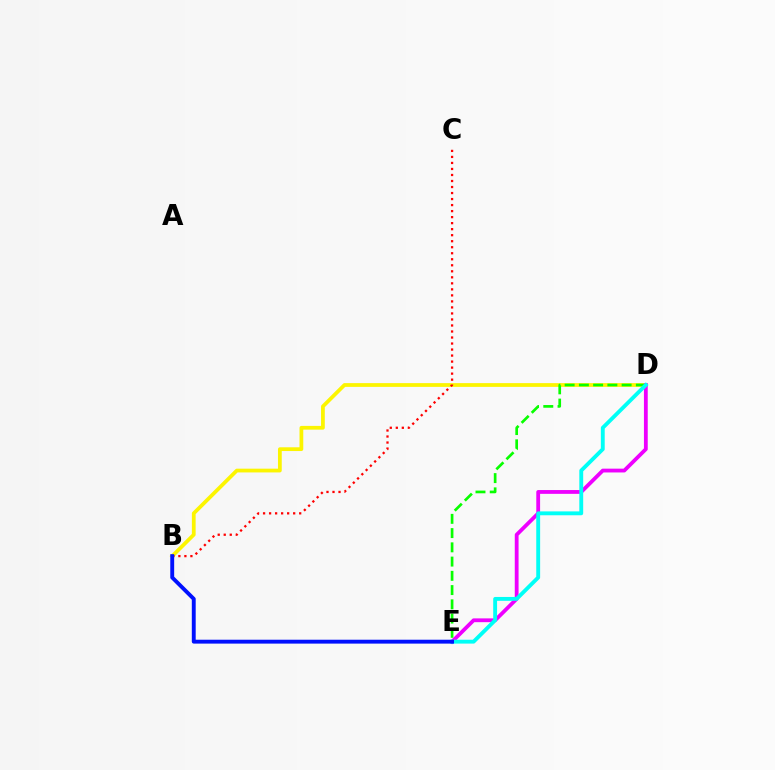{('B', 'D'): [{'color': '#fcf500', 'line_style': 'solid', 'thickness': 2.71}], ('D', 'E'): [{'color': '#08ff00', 'line_style': 'dashed', 'thickness': 1.94}, {'color': '#ee00ff', 'line_style': 'solid', 'thickness': 2.74}, {'color': '#00fff6', 'line_style': 'solid', 'thickness': 2.78}], ('B', 'C'): [{'color': '#ff0000', 'line_style': 'dotted', 'thickness': 1.64}], ('B', 'E'): [{'color': '#0010ff', 'line_style': 'solid', 'thickness': 2.8}]}